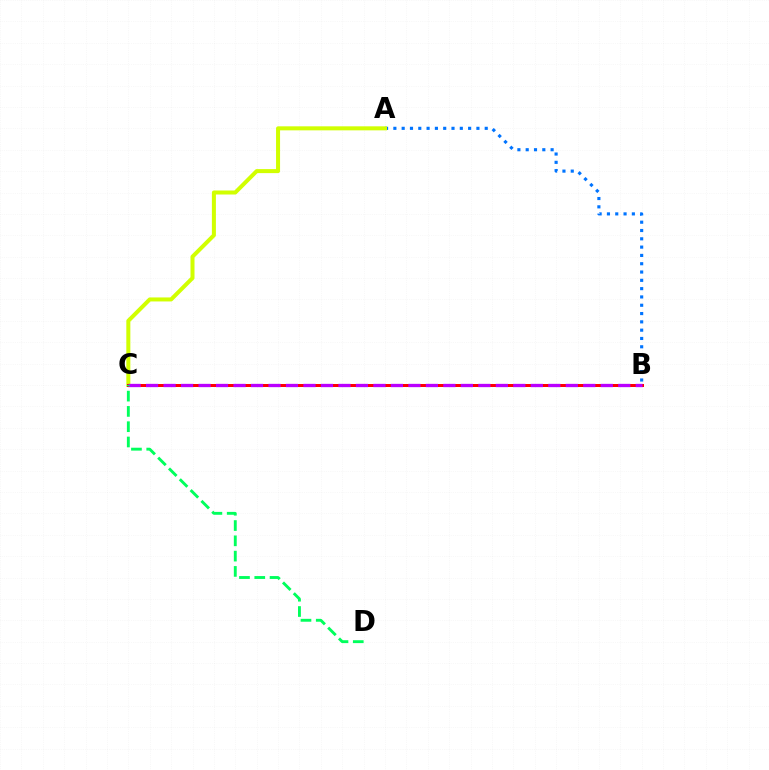{('A', 'B'): [{'color': '#0074ff', 'line_style': 'dotted', 'thickness': 2.26}], ('A', 'C'): [{'color': '#d1ff00', 'line_style': 'solid', 'thickness': 2.89}], ('B', 'C'): [{'color': '#ff0000', 'line_style': 'solid', 'thickness': 2.16}, {'color': '#b900ff', 'line_style': 'dashed', 'thickness': 2.38}], ('C', 'D'): [{'color': '#00ff5c', 'line_style': 'dashed', 'thickness': 2.08}]}